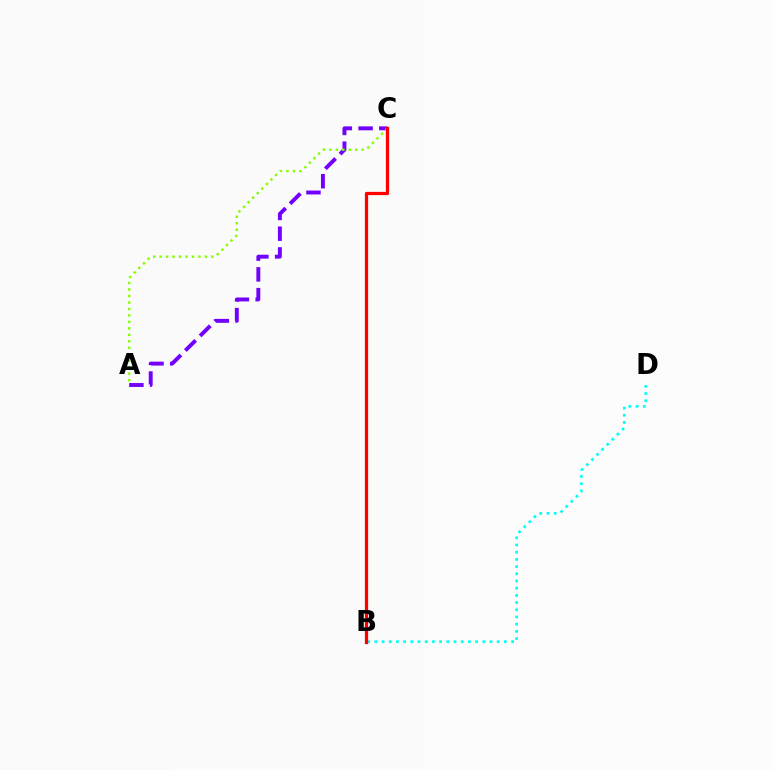{('A', 'C'): [{'color': '#7200ff', 'line_style': 'dashed', 'thickness': 2.82}, {'color': '#84ff00', 'line_style': 'dotted', 'thickness': 1.76}], ('B', 'D'): [{'color': '#00fff6', 'line_style': 'dotted', 'thickness': 1.96}], ('B', 'C'): [{'color': '#ff0000', 'line_style': 'solid', 'thickness': 2.35}]}